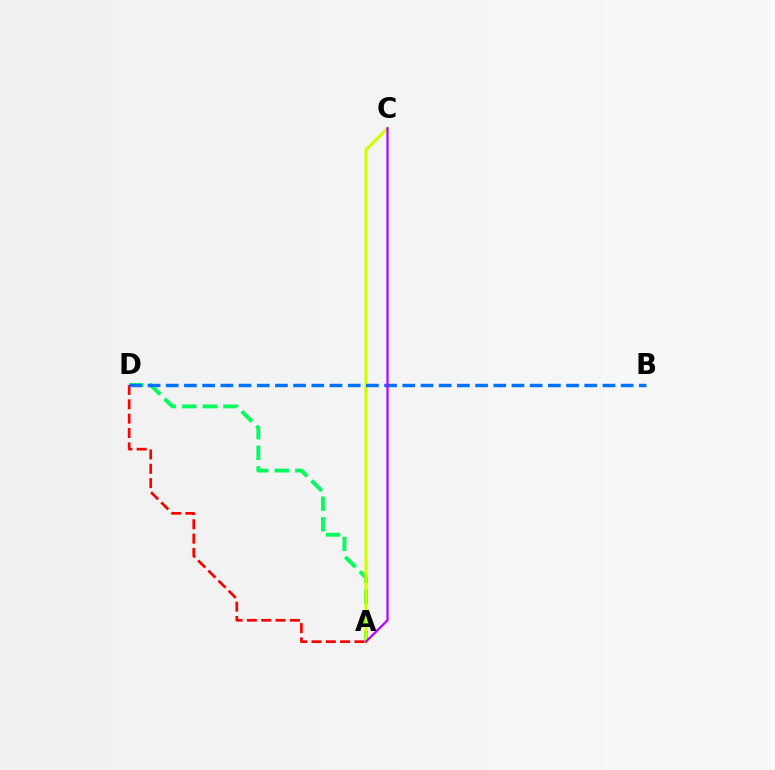{('A', 'D'): [{'color': '#00ff5c', 'line_style': 'dashed', 'thickness': 2.8}, {'color': '#ff0000', 'line_style': 'dashed', 'thickness': 1.95}], ('A', 'C'): [{'color': '#d1ff00', 'line_style': 'solid', 'thickness': 2.21}, {'color': '#b900ff', 'line_style': 'solid', 'thickness': 1.61}], ('B', 'D'): [{'color': '#0074ff', 'line_style': 'dashed', 'thickness': 2.47}]}